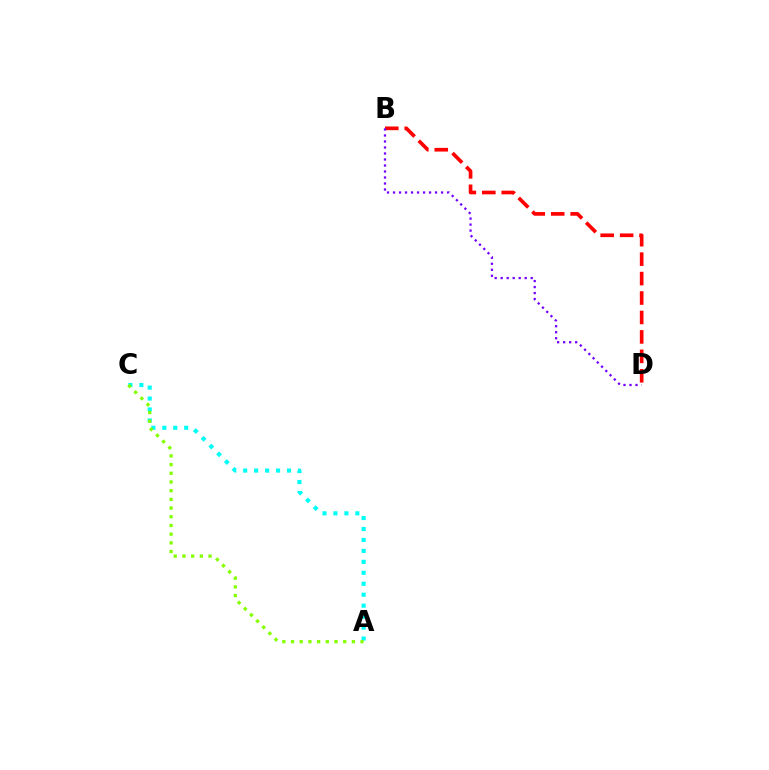{('A', 'C'): [{'color': '#00fff6', 'line_style': 'dotted', 'thickness': 2.98}, {'color': '#84ff00', 'line_style': 'dotted', 'thickness': 2.36}], ('B', 'D'): [{'color': '#ff0000', 'line_style': 'dashed', 'thickness': 2.64}, {'color': '#7200ff', 'line_style': 'dotted', 'thickness': 1.63}]}